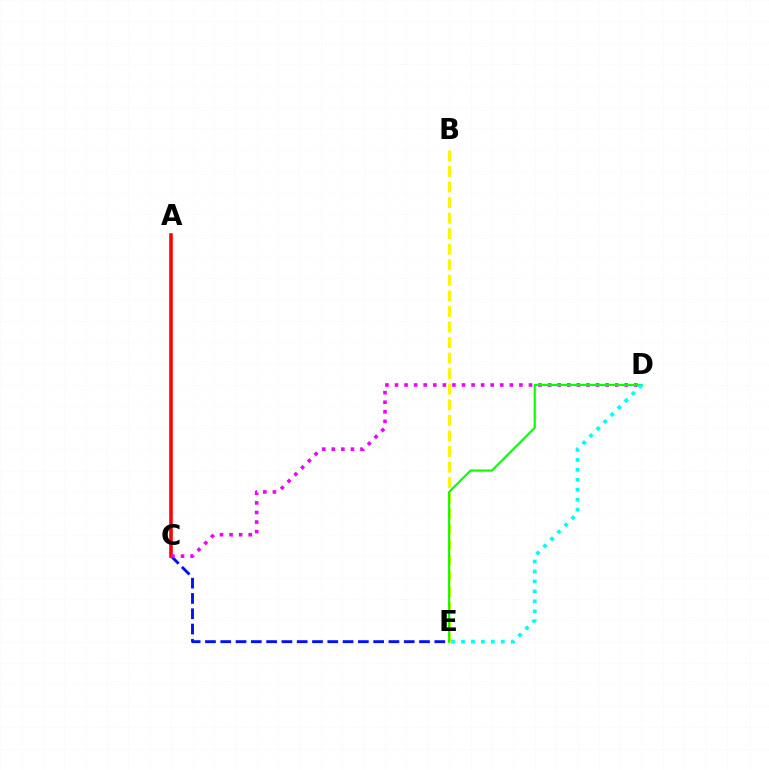{('C', 'E'): [{'color': '#0010ff', 'line_style': 'dashed', 'thickness': 2.08}], ('A', 'C'): [{'color': '#ff0000', 'line_style': 'solid', 'thickness': 2.57}], ('C', 'D'): [{'color': '#ee00ff', 'line_style': 'dotted', 'thickness': 2.6}], ('B', 'E'): [{'color': '#fcf500', 'line_style': 'dashed', 'thickness': 2.11}], ('D', 'E'): [{'color': '#08ff00', 'line_style': 'solid', 'thickness': 1.56}, {'color': '#00fff6', 'line_style': 'dotted', 'thickness': 2.7}]}